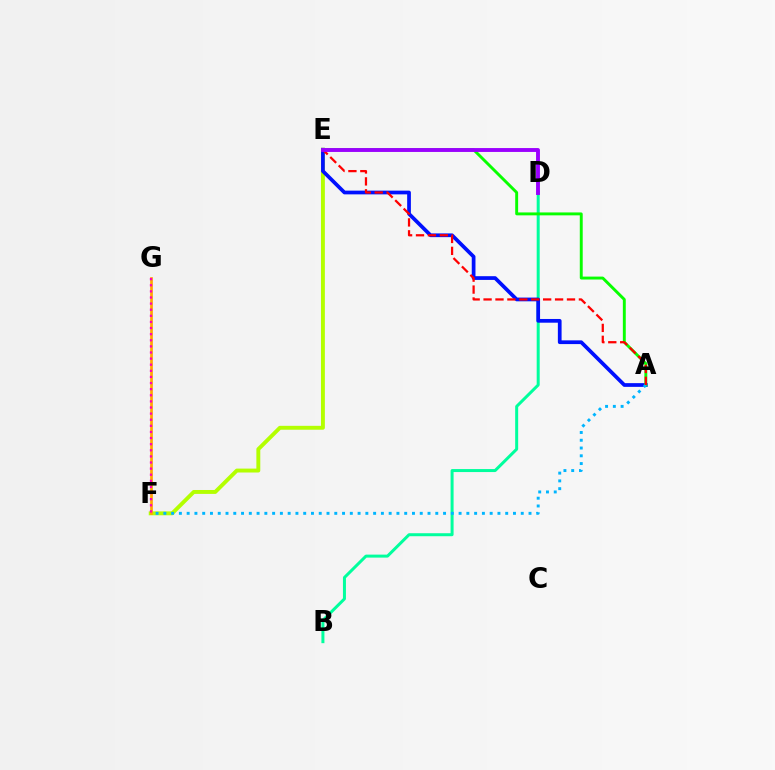{('B', 'D'): [{'color': '#00ff9d', 'line_style': 'solid', 'thickness': 2.16}], ('E', 'F'): [{'color': '#b3ff00', 'line_style': 'solid', 'thickness': 2.81}], ('A', 'E'): [{'color': '#0010ff', 'line_style': 'solid', 'thickness': 2.68}, {'color': '#08ff00', 'line_style': 'solid', 'thickness': 2.1}, {'color': '#ff0000', 'line_style': 'dashed', 'thickness': 1.62}], ('A', 'F'): [{'color': '#00b5ff', 'line_style': 'dotted', 'thickness': 2.11}], ('F', 'G'): [{'color': '#ffa500', 'line_style': 'solid', 'thickness': 1.95}, {'color': '#ff00bd', 'line_style': 'dotted', 'thickness': 1.66}], ('D', 'E'): [{'color': '#9b00ff', 'line_style': 'solid', 'thickness': 2.8}]}